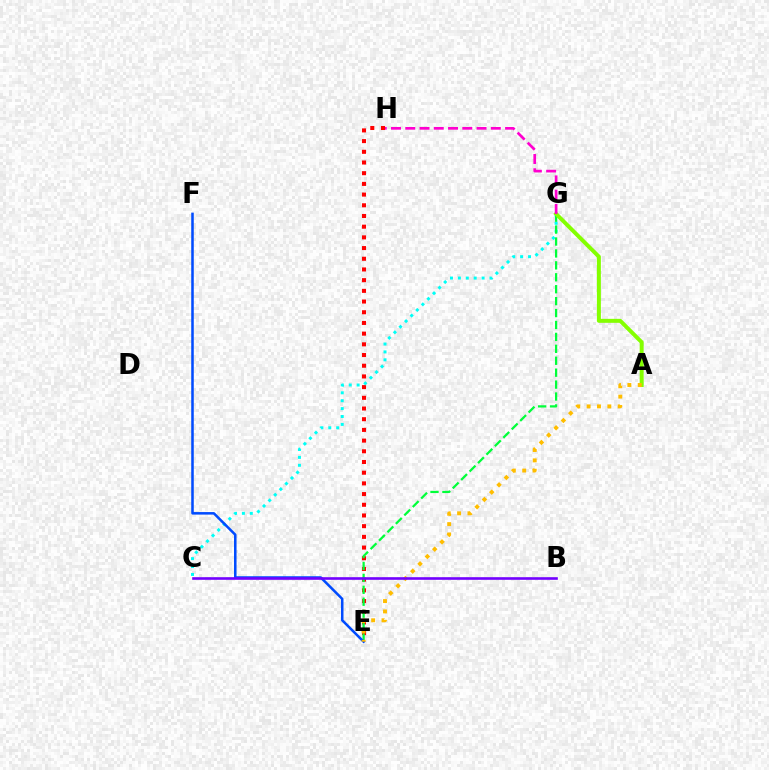{('E', 'H'): [{'color': '#ff0000', 'line_style': 'dotted', 'thickness': 2.91}], ('C', 'G'): [{'color': '#00fff6', 'line_style': 'dotted', 'thickness': 2.15}], ('E', 'G'): [{'color': '#00ff39', 'line_style': 'dashed', 'thickness': 1.62}], ('A', 'G'): [{'color': '#84ff00', 'line_style': 'solid', 'thickness': 2.86}], ('E', 'F'): [{'color': '#004bff', 'line_style': 'solid', 'thickness': 1.82}], ('A', 'E'): [{'color': '#ffbd00', 'line_style': 'dotted', 'thickness': 2.81}], ('G', 'H'): [{'color': '#ff00cf', 'line_style': 'dashed', 'thickness': 1.94}], ('B', 'C'): [{'color': '#7200ff', 'line_style': 'solid', 'thickness': 1.89}]}